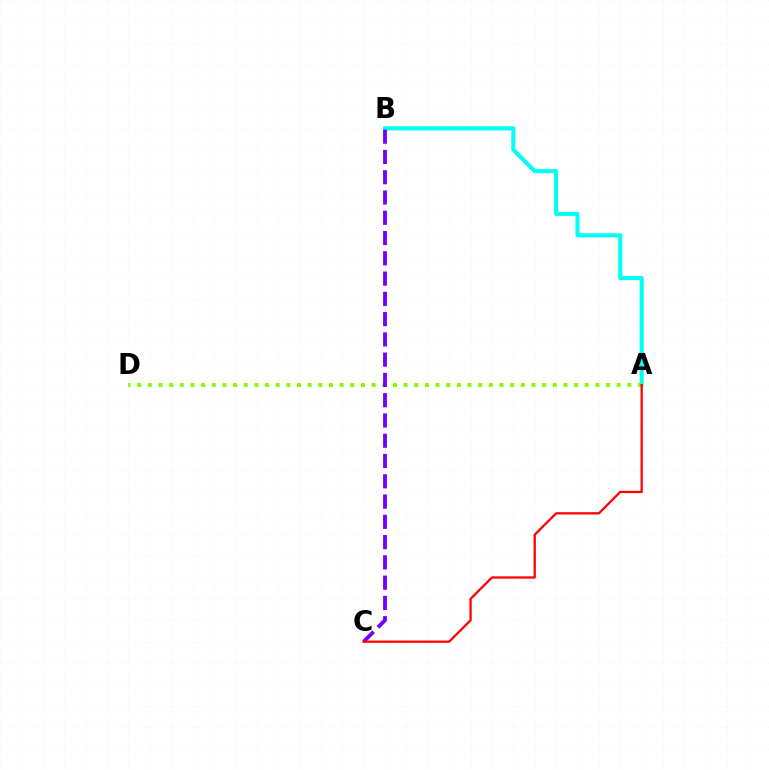{('A', 'B'): [{'color': '#00fff6', 'line_style': 'solid', 'thickness': 2.94}], ('A', 'D'): [{'color': '#84ff00', 'line_style': 'dotted', 'thickness': 2.89}], ('B', 'C'): [{'color': '#7200ff', 'line_style': 'dashed', 'thickness': 2.75}], ('A', 'C'): [{'color': '#ff0000', 'line_style': 'solid', 'thickness': 1.63}]}